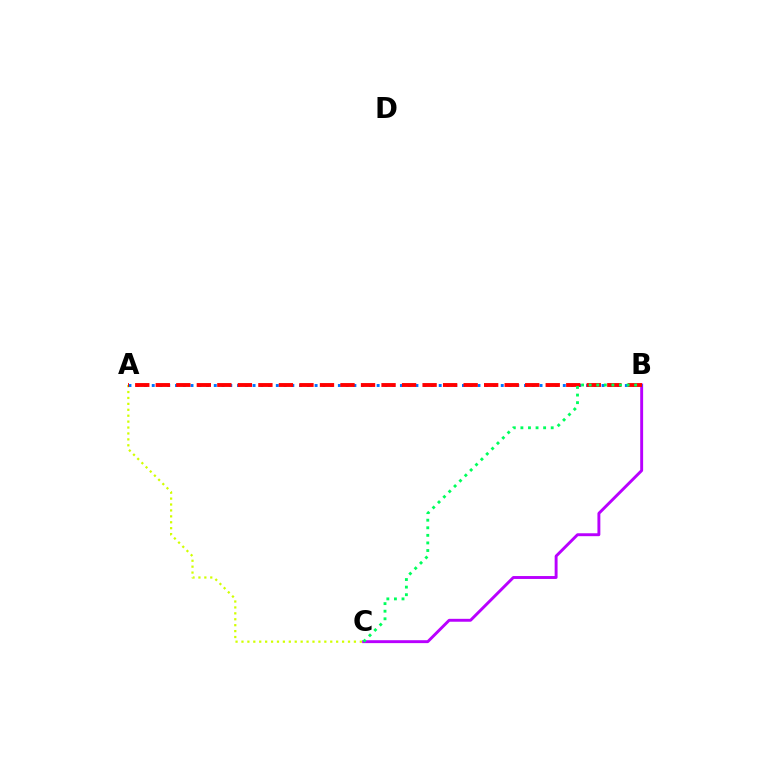{('B', 'C'): [{'color': '#b900ff', 'line_style': 'solid', 'thickness': 2.09}, {'color': '#00ff5c', 'line_style': 'dotted', 'thickness': 2.06}], ('A', 'C'): [{'color': '#d1ff00', 'line_style': 'dotted', 'thickness': 1.61}], ('A', 'B'): [{'color': '#0074ff', 'line_style': 'dotted', 'thickness': 2.11}, {'color': '#ff0000', 'line_style': 'dashed', 'thickness': 2.79}]}